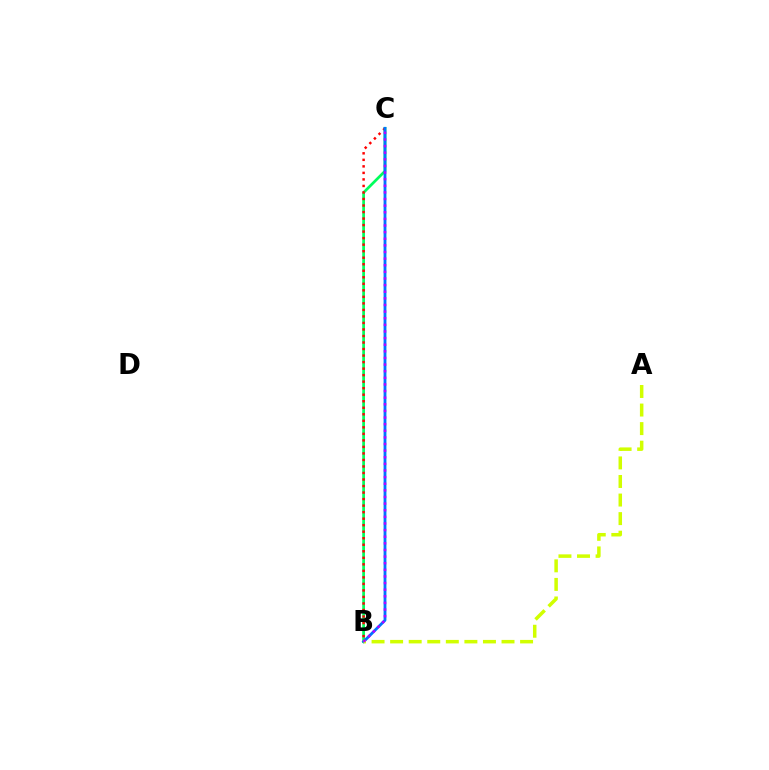{('B', 'C'): [{'color': '#00ff5c', 'line_style': 'solid', 'thickness': 1.97}, {'color': '#ff0000', 'line_style': 'dotted', 'thickness': 1.77}, {'color': '#0074ff', 'line_style': 'solid', 'thickness': 2.04}, {'color': '#b900ff', 'line_style': 'dotted', 'thickness': 1.8}], ('A', 'B'): [{'color': '#d1ff00', 'line_style': 'dashed', 'thickness': 2.52}]}